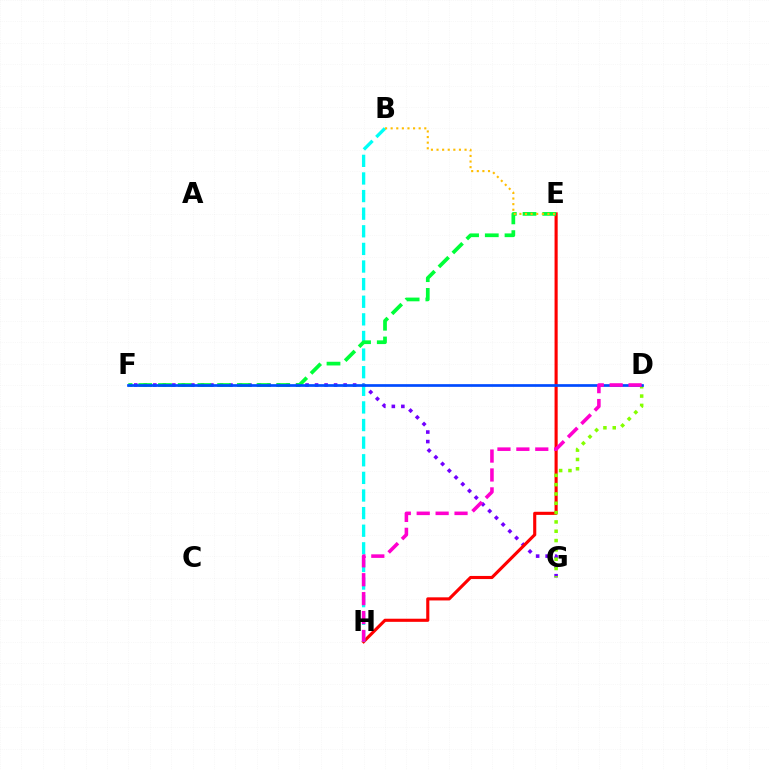{('F', 'G'): [{'color': '#7200ff', 'line_style': 'dotted', 'thickness': 2.59}], ('E', 'H'): [{'color': '#ff0000', 'line_style': 'solid', 'thickness': 2.24}], ('B', 'H'): [{'color': '#00fff6', 'line_style': 'dashed', 'thickness': 2.39}], ('E', 'F'): [{'color': '#00ff39', 'line_style': 'dashed', 'thickness': 2.68}], ('D', 'G'): [{'color': '#84ff00', 'line_style': 'dotted', 'thickness': 2.53}], ('B', 'E'): [{'color': '#ffbd00', 'line_style': 'dotted', 'thickness': 1.52}], ('D', 'F'): [{'color': '#004bff', 'line_style': 'solid', 'thickness': 1.95}], ('D', 'H'): [{'color': '#ff00cf', 'line_style': 'dashed', 'thickness': 2.57}]}